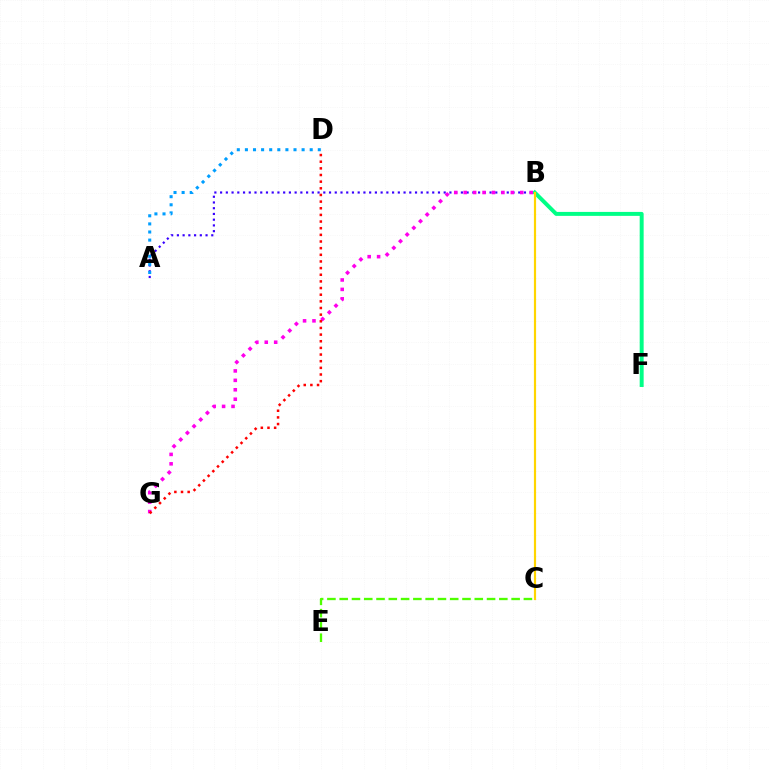{('B', 'F'): [{'color': '#00ff86', 'line_style': 'solid', 'thickness': 2.85}], ('A', 'B'): [{'color': '#3700ff', 'line_style': 'dotted', 'thickness': 1.56}], ('B', 'G'): [{'color': '#ff00ed', 'line_style': 'dotted', 'thickness': 2.56}], ('C', 'E'): [{'color': '#4fff00', 'line_style': 'dashed', 'thickness': 1.67}], ('B', 'C'): [{'color': '#ffd500', 'line_style': 'solid', 'thickness': 1.57}], ('A', 'D'): [{'color': '#009eff', 'line_style': 'dotted', 'thickness': 2.2}], ('D', 'G'): [{'color': '#ff0000', 'line_style': 'dotted', 'thickness': 1.81}]}